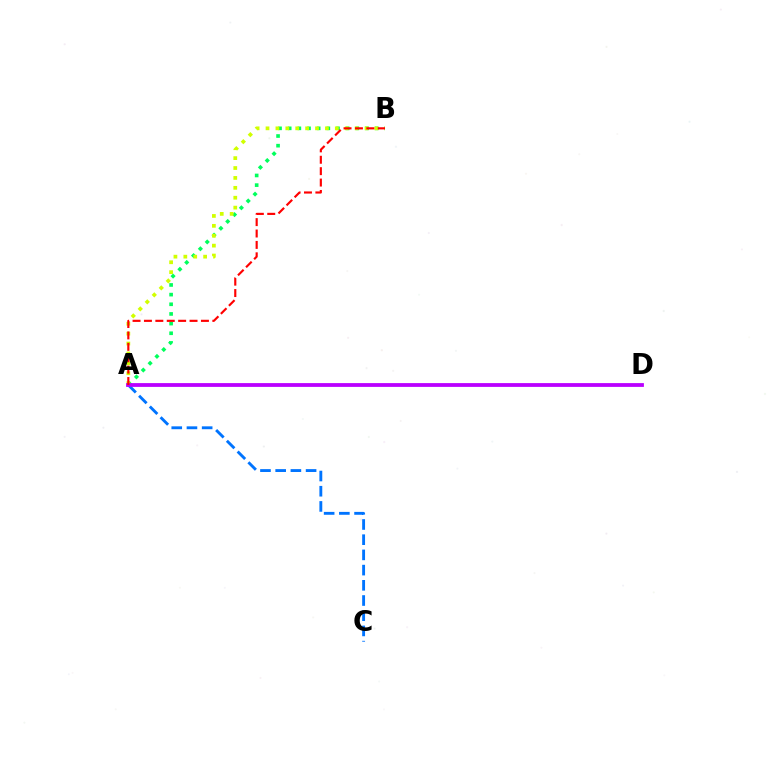{('A', 'C'): [{'color': '#0074ff', 'line_style': 'dashed', 'thickness': 2.07}], ('A', 'B'): [{'color': '#00ff5c', 'line_style': 'dotted', 'thickness': 2.63}, {'color': '#d1ff00', 'line_style': 'dotted', 'thickness': 2.69}, {'color': '#ff0000', 'line_style': 'dashed', 'thickness': 1.55}], ('A', 'D'): [{'color': '#b900ff', 'line_style': 'solid', 'thickness': 2.73}]}